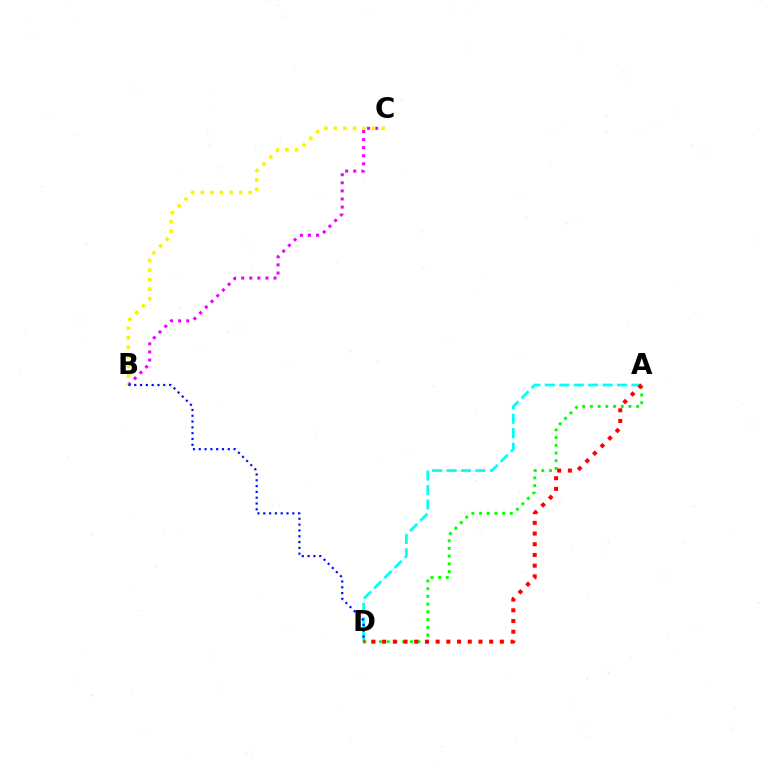{('B', 'C'): [{'color': '#ee00ff', 'line_style': 'dotted', 'thickness': 2.2}, {'color': '#fcf500', 'line_style': 'dotted', 'thickness': 2.6}], ('A', 'D'): [{'color': '#00fff6', 'line_style': 'dashed', 'thickness': 1.96}, {'color': '#08ff00', 'line_style': 'dotted', 'thickness': 2.09}, {'color': '#ff0000', 'line_style': 'dotted', 'thickness': 2.91}], ('B', 'D'): [{'color': '#0010ff', 'line_style': 'dotted', 'thickness': 1.58}]}